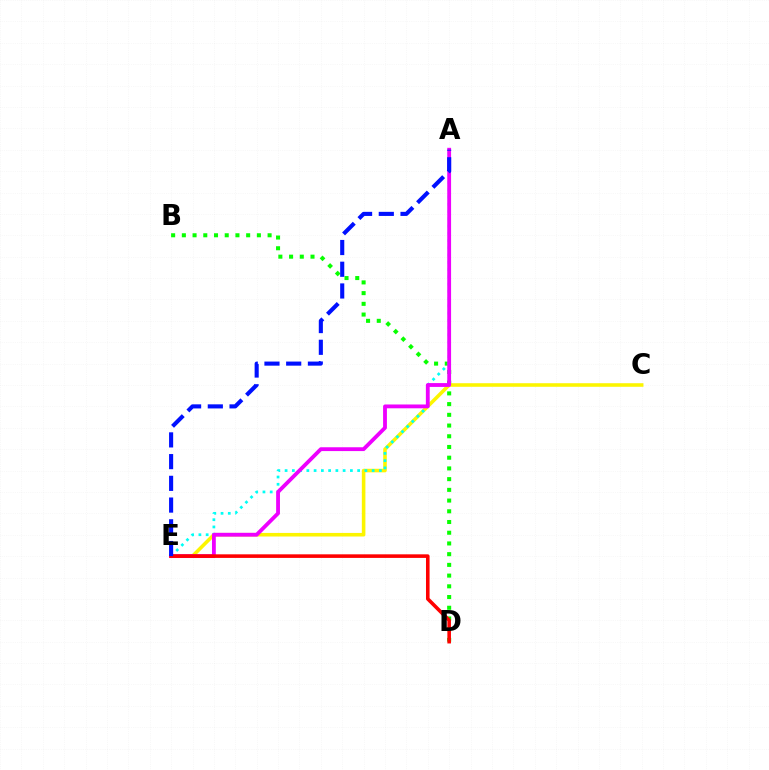{('B', 'D'): [{'color': '#08ff00', 'line_style': 'dotted', 'thickness': 2.91}], ('C', 'E'): [{'color': '#fcf500', 'line_style': 'solid', 'thickness': 2.57}], ('A', 'E'): [{'color': '#00fff6', 'line_style': 'dotted', 'thickness': 1.97}, {'color': '#ee00ff', 'line_style': 'solid', 'thickness': 2.75}, {'color': '#0010ff', 'line_style': 'dashed', 'thickness': 2.95}], ('D', 'E'): [{'color': '#ff0000', 'line_style': 'solid', 'thickness': 2.58}]}